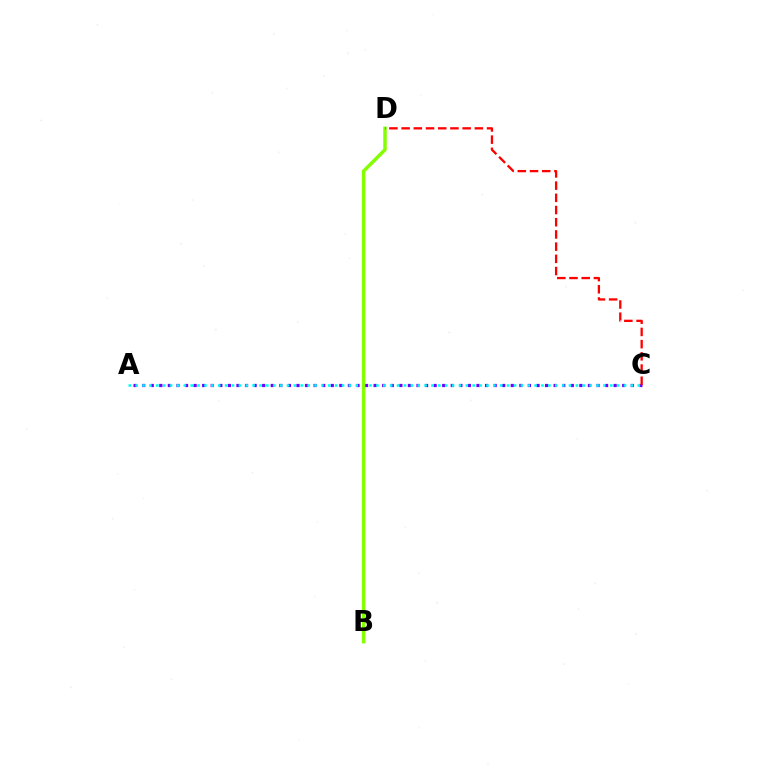{('A', 'C'): [{'color': '#7200ff', 'line_style': 'dotted', 'thickness': 2.33}, {'color': '#00fff6', 'line_style': 'dotted', 'thickness': 1.87}], ('B', 'D'): [{'color': '#84ff00', 'line_style': 'solid', 'thickness': 2.51}], ('C', 'D'): [{'color': '#ff0000', 'line_style': 'dashed', 'thickness': 1.66}]}